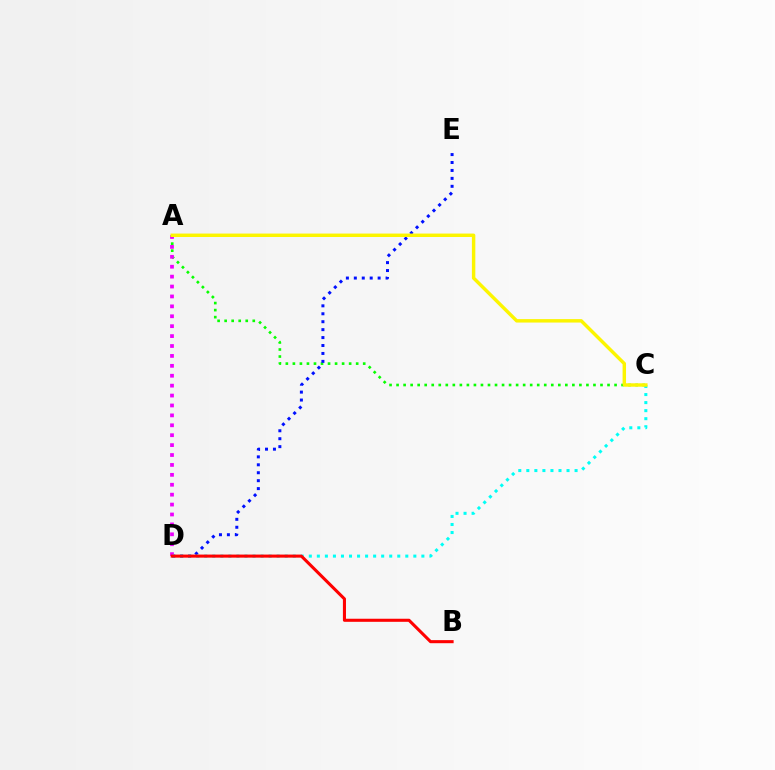{('A', 'C'): [{'color': '#08ff00', 'line_style': 'dotted', 'thickness': 1.91}, {'color': '#fcf500', 'line_style': 'solid', 'thickness': 2.47}], ('D', 'E'): [{'color': '#0010ff', 'line_style': 'dotted', 'thickness': 2.16}], ('A', 'D'): [{'color': '#ee00ff', 'line_style': 'dotted', 'thickness': 2.69}], ('C', 'D'): [{'color': '#00fff6', 'line_style': 'dotted', 'thickness': 2.18}], ('B', 'D'): [{'color': '#ff0000', 'line_style': 'solid', 'thickness': 2.21}]}